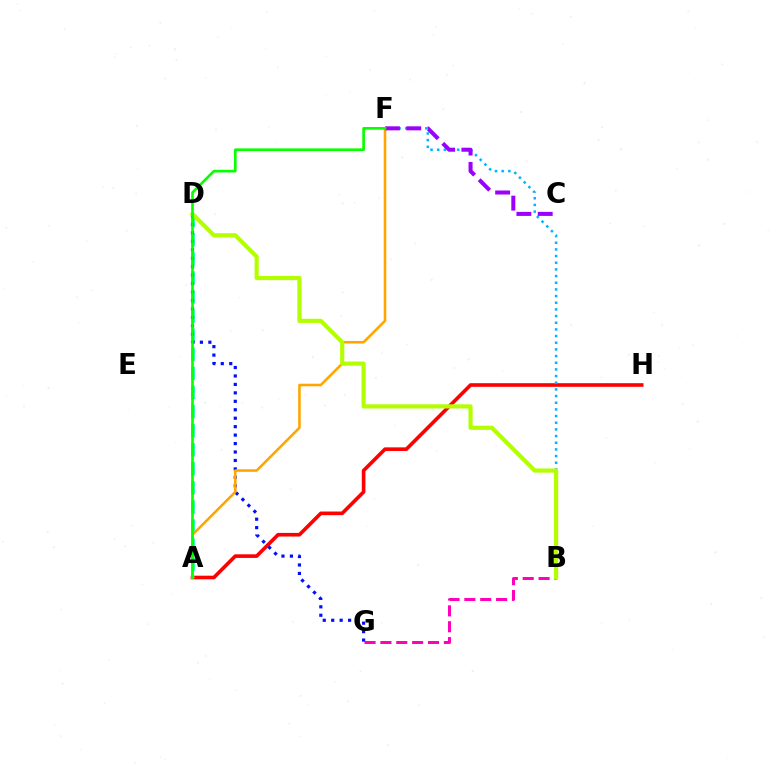{('A', 'H'): [{'color': '#ff0000', 'line_style': 'solid', 'thickness': 2.61}], ('A', 'D'): [{'color': '#00ff9d', 'line_style': 'dashed', 'thickness': 2.59}], ('B', 'G'): [{'color': '#ff00bd', 'line_style': 'dashed', 'thickness': 2.16}], ('D', 'G'): [{'color': '#0010ff', 'line_style': 'dotted', 'thickness': 2.3}], ('B', 'F'): [{'color': '#00b5ff', 'line_style': 'dotted', 'thickness': 1.81}], ('A', 'F'): [{'color': '#ffa500', 'line_style': 'solid', 'thickness': 1.85}, {'color': '#08ff00', 'line_style': 'solid', 'thickness': 1.92}], ('B', 'D'): [{'color': '#b3ff00', 'line_style': 'solid', 'thickness': 3.0}], ('C', 'F'): [{'color': '#9b00ff', 'line_style': 'dashed', 'thickness': 2.9}]}